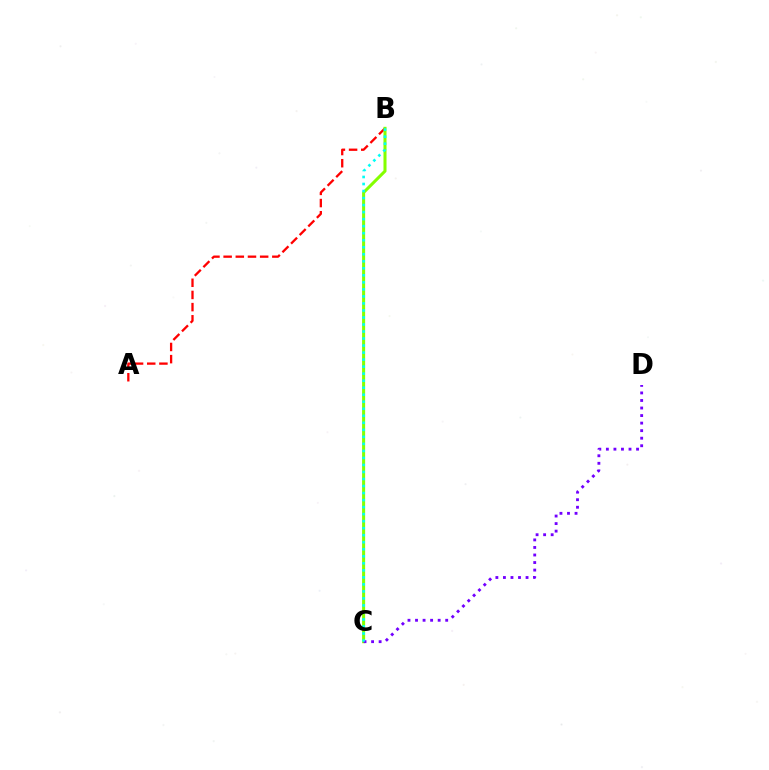{('A', 'B'): [{'color': '#ff0000', 'line_style': 'dashed', 'thickness': 1.65}], ('B', 'C'): [{'color': '#84ff00', 'line_style': 'solid', 'thickness': 2.19}, {'color': '#00fff6', 'line_style': 'dotted', 'thickness': 1.91}], ('C', 'D'): [{'color': '#7200ff', 'line_style': 'dotted', 'thickness': 2.05}]}